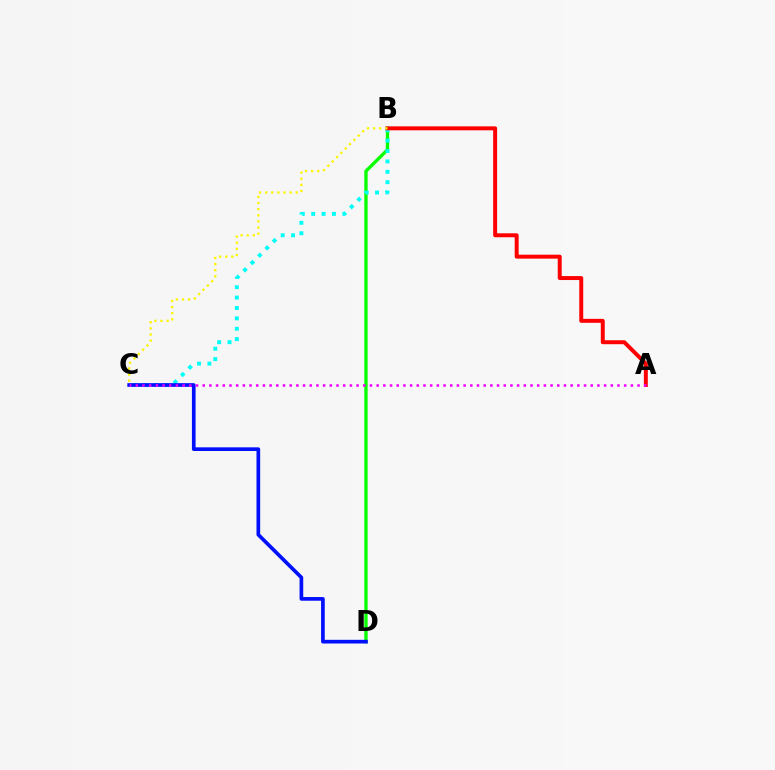{('B', 'D'): [{'color': '#08ff00', 'line_style': 'solid', 'thickness': 2.41}], ('B', 'C'): [{'color': '#00fff6', 'line_style': 'dotted', 'thickness': 2.82}, {'color': '#fcf500', 'line_style': 'dotted', 'thickness': 1.66}], ('A', 'B'): [{'color': '#ff0000', 'line_style': 'solid', 'thickness': 2.85}], ('C', 'D'): [{'color': '#0010ff', 'line_style': 'solid', 'thickness': 2.65}], ('A', 'C'): [{'color': '#ee00ff', 'line_style': 'dotted', 'thickness': 1.82}]}